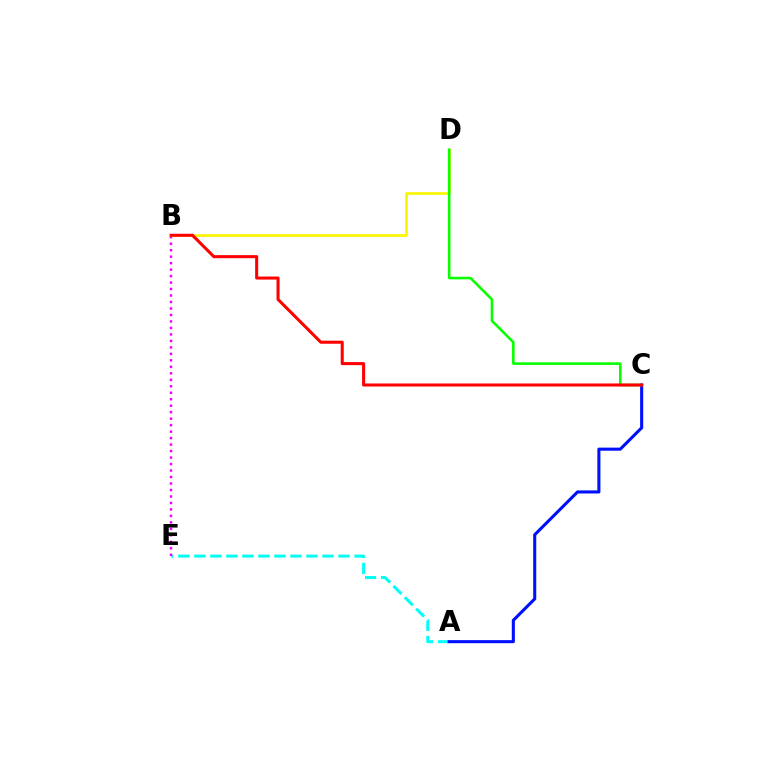{('A', 'E'): [{'color': '#00fff6', 'line_style': 'dashed', 'thickness': 2.18}], ('B', 'E'): [{'color': '#ee00ff', 'line_style': 'dotted', 'thickness': 1.76}], ('B', 'D'): [{'color': '#fcf500', 'line_style': 'solid', 'thickness': 1.94}], ('A', 'C'): [{'color': '#0010ff', 'line_style': 'solid', 'thickness': 2.21}], ('C', 'D'): [{'color': '#08ff00', 'line_style': 'solid', 'thickness': 1.85}], ('B', 'C'): [{'color': '#ff0000', 'line_style': 'solid', 'thickness': 2.19}]}